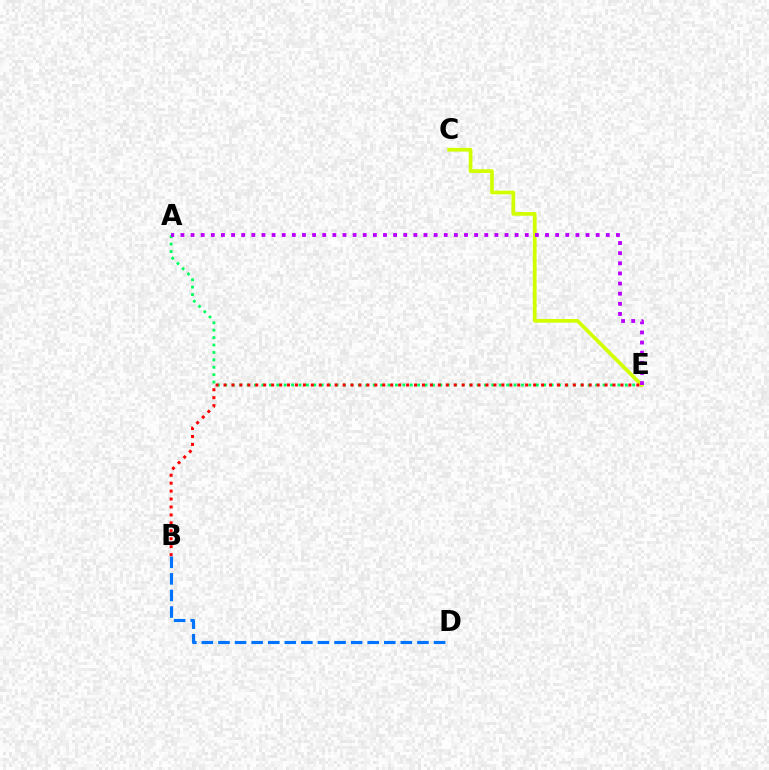{('A', 'E'): [{'color': '#00ff5c', 'line_style': 'dotted', 'thickness': 2.01}, {'color': '#b900ff', 'line_style': 'dotted', 'thickness': 2.75}], ('B', 'D'): [{'color': '#0074ff', 'line_style': 'dashed', 'thickness': 2.25}], ('C', 'E'): [{'color': '#d1ff00', 'line_style': 'solid', 'thickness': 2.67}], ('B', 'E'): [{'color': '#ff0000', 'line_style': 'dotted', 'thickness': 2.16}]}